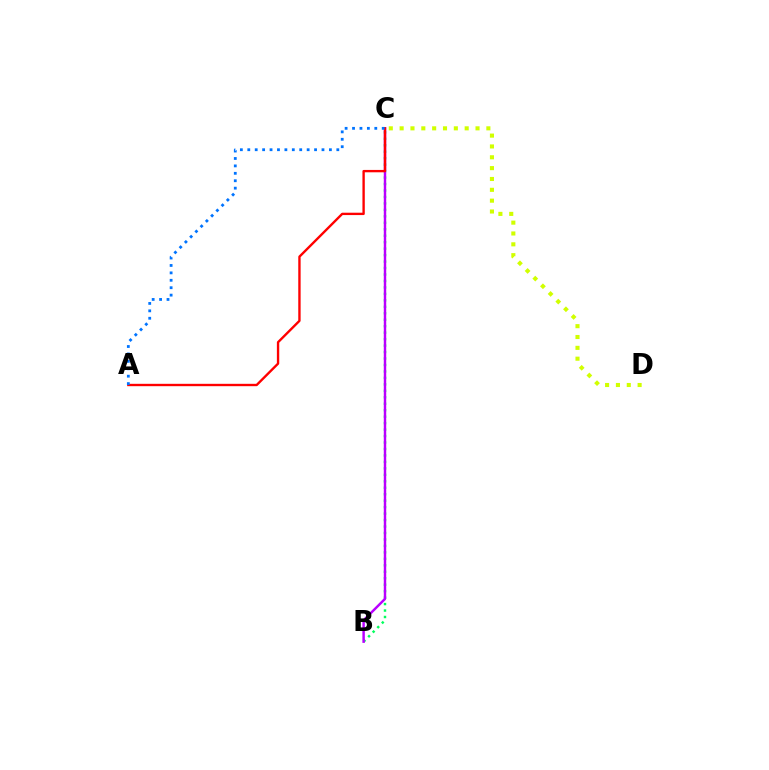{('C', 'D'): [{'color': '#d1ff00', 'line_style': 'dotted', 'thickness': 2.95}], ('B', 'C'): [{'color': '#00ff5c', 'line_style': 'dotted', 'thickness': 1.76}, {'color': '#b900ff', 'line_style': 'solid', 'thickness': 1.76}], ('A', 'C'): [{'color': '#ff0000', 'line_style': 'solid', 'thickness': 1.7}, {'color': '#0074ff', 'line_style': 'dotted', 'thickness': 2.02}]}